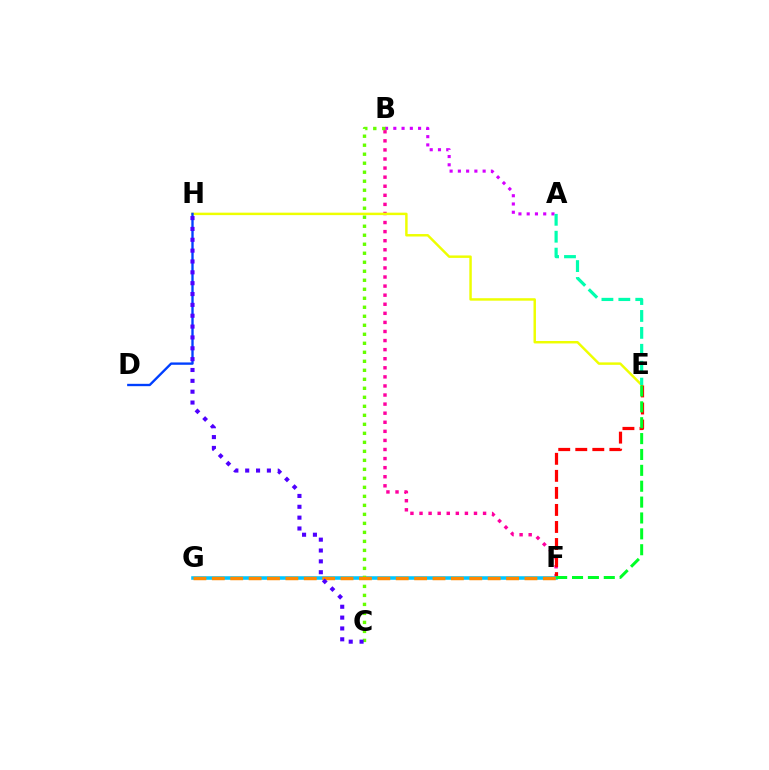{('B', 'F'): [{'color': '#ff00a0', 'line_style': 'dotted', 'thickness': 2.47}], ('E', 'H'): [{'color': '#eeff00', 'line_style': 'solid', 'thickness': 1.77}], ('E', 'F'): [{'color': '#ff0000', 'line_style': 'dashed', 'thickness': 2.31}, {'color': '#00ff27', 'line_style': 'dashed', 'thickness': 2.16}], ('F', 'G'): [{'color': '#00c7ff', 'line_style': 'solid', 'thickness': 2.55}, {'color': '#ff8800', 'line_style': 'dashed', 'thickness': 2.5}], ('D', 'H'): [{'color': '#003fff', 'line_style': 'solid', 'thickness': 1.69}], ('A', 'B'): [{'color': '#d600ff', 'line_style': 'dotted', 'thickness': 2.24}], ('A', 'E'): [{'color': '#00ffaf', 'line_style': 'dashed', 'thickness': 2.3}], ('B', 'C'): [{'color': '#66ff00', 'line_style': 'dotted', 'thickness': 2.45}], ('C', 'H'): [{'color': '#4f00ff', 'line_style': 'dotted', 'thickness': 2.95}]}